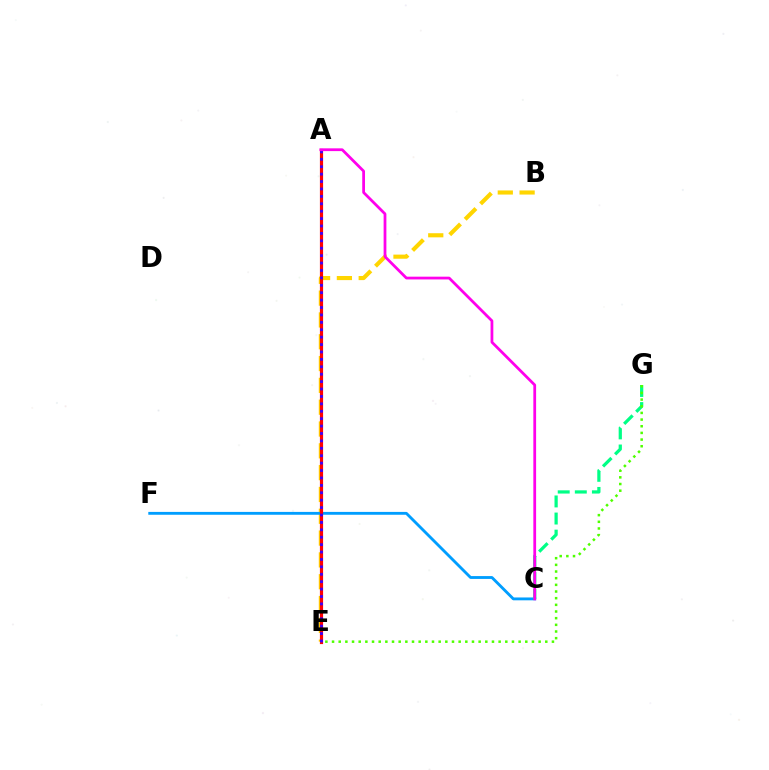{('B', 'E'): [{'color': '#ffd500', 'line_style': 'dashed', 'thickness': 2.96}], ('C', 'F'): [{'color': '#009eff', 'line_style': 'solid', 'thickness': 2.05}], ('A', 'E'): [{'color': '#ff0000', 'line_style': 'solid', 'thickness': 2.29}, {'color': '#3700ff', 'line_style': 'dotted', 'thickness': 2.01}], ('C', 'G'): [{'color': '#00ff86', 'line_style': 'dashed', 'thickness': 2.32}], ('E', 'G'): [{'color': '#4fff00', 'line_style': 'dotted', 'thickness': 1.81}], ('A', 'C'): [{'color': '#ff00ed', 'line_style': 'solid', 'thickness': 1.99}]}